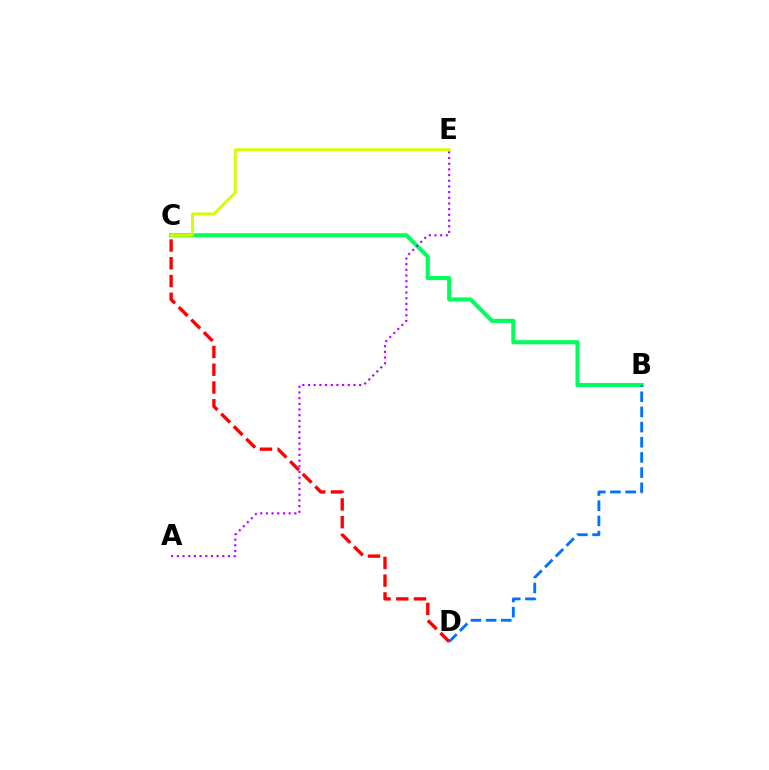{('B', 'C'): [{'color': '#00ff5c', 'line_style': 'solid', 'thickness': 2.95}], ('A', 'E'): [{'color': '#b900ff', 'line_style': 'dotted', 'thickness': 1.54}], ('C', 'E'): [{'color': '#d1ff00', 'line_style': 'solid', 'thickness': 2.07}], ('B', 'D'): [{'color': '#0074ff', 'line_style': 'dashed', 'thickness': 2.06}], ('C', 'D'): [{'color': '#ff0000', 'line_style': 'dashed', 'thickness': 2.41}]}